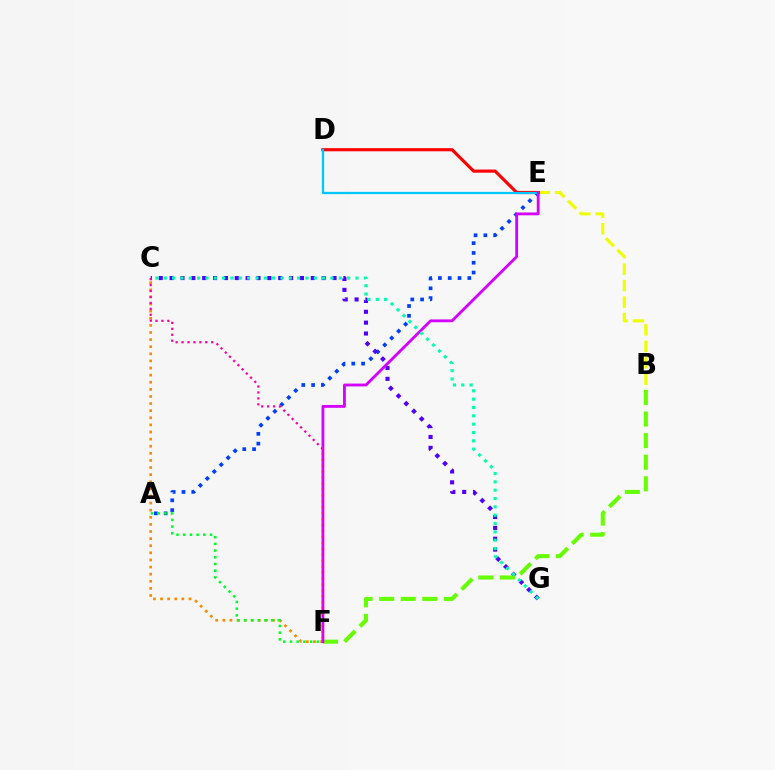{('B', 'E'): [{'color': '#eeff00', 'line_style': 'dashed', 'thickness': 2.24}], ('A', 'E'): [{'color': '#003fff', 'line_style': 'dotted', 'thickness': 2.66}], ('D', 'E'): [{'color': '#ff0000', 'line_style': 'solid', 'thickness': 2.26}, {'color': '#00c7ff', 'line_style': 'solid', 'thickness': 1.62}], ('C', 'F'): [{'color': '#ff8800', 'line_style': 'dotted', 'thickness': 1.93}, {'color': '#ff00a0', 'line_style': 'dotted', 'thickness': 1.61}], ('C', 'G'): [{'color': '#4f00ff', 'line_style': 'dotted', 'thickness': 2.95}, {'color': '#00ffaf', 'line_style': 'dotted', 'thickness': 2.26}], ('B', 'F'): [{'color': '#66ff00', 'line_style': 'dashed', 'thickness': 2.93}], ('A', 'F'): [{'color': '#00ff27', 'line_style': 'dotted', 'thickness': 1.82}], ('E', 'F'): [{'color': '#d600ff', 'line_style': 'solid', 'thickness': 2.04}]}